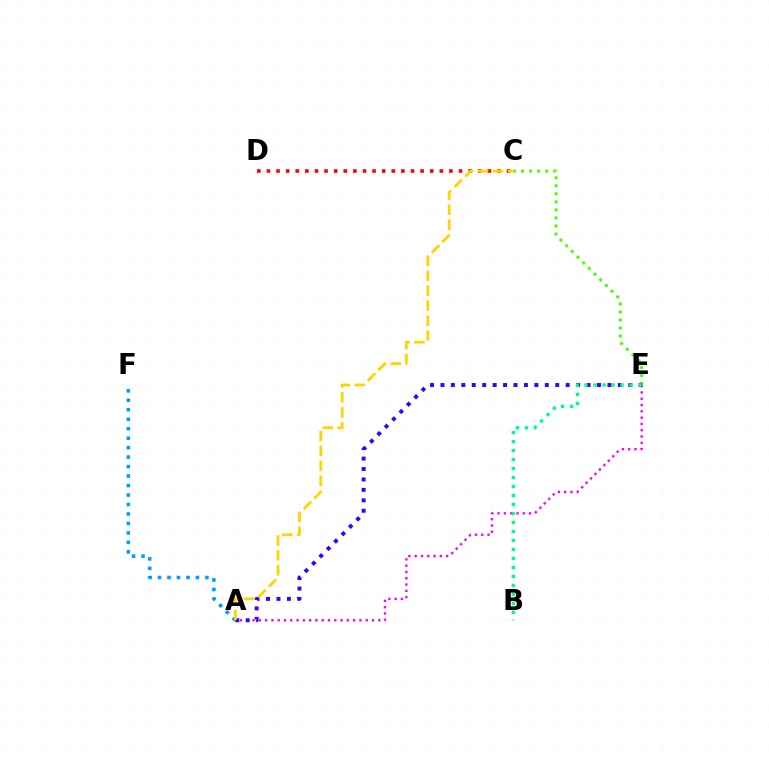{('A', 'F'): [{'color': '#009eff', 'line_style': 'dotted', 'thickness': 2.57}], ('A', 'E'): [{'color': '#ff00ed', 'line_style': 'dotted', 'thickness': 1.71}, {'color': '#3700ff', 'line_style': 'dotted', 'thickness': 2.84}], ('C', 'E'): [{'color': '#4fff00', 'line_style': 'dotted', 'thickness': 2.18}], ('B', 'E'): [{'color': '#00ff86', 'line_style': 'dotted', 'thickness': 2.44}], ('C', 'D'): [{'color': '#ff0000', 'line_style': 'dotted', 'thickness': 2.61}], ('A', 'C'): [{'color': '#ffd500', 'line_style': 'dashed', 'thickness': 2.03}]}